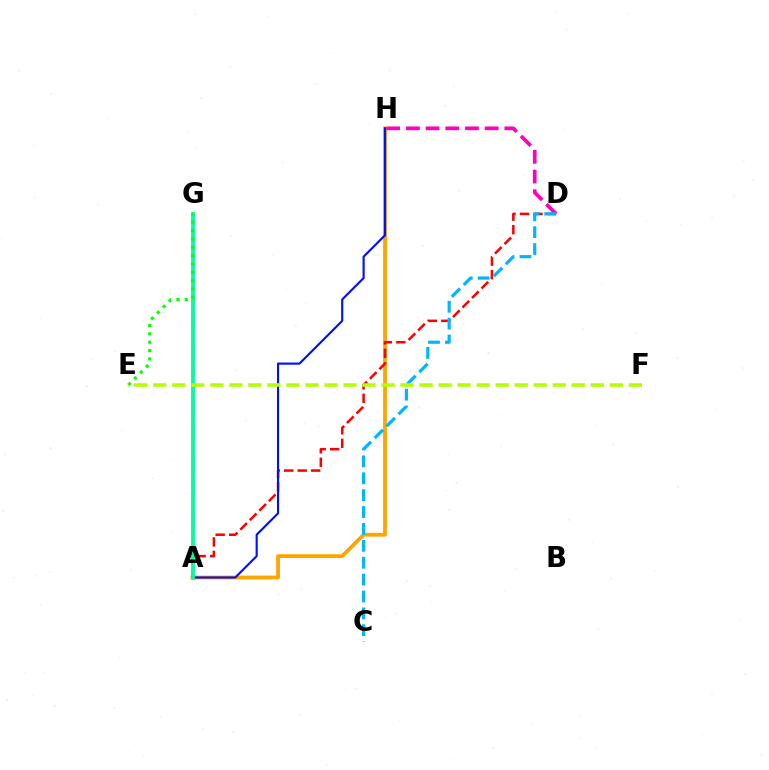{('A', 'H'): [{'color': '#ffa500', 'line_style': 'solid', 'thickness': 2.74}, {'color': '#0010ff', 'line_style': 'solid', 'thickness': 1.54}], ('A', 'D'): [{'color': '#ff0000', 'line_style': 'dashed', 'thickness': 1.83}], ('A', 'G'): [{'color': '#9b00ff', 'line_style': 'dotted', 'thickness': 1.69}, {'color': '#00ff9d', 'line_style': 'solid', 'thickness': 2.73}], ('D', 'H'): [{'color': '#ff00bd', 'line_style': 'dashed', 'thickness': 2.67}], ('C', 'D'): [{'color': '#00b5ff', 'line_style': 'dashed', 'thickness': 2.29}], ('E', 'G'): [{'color': '#08ff00', 'line_style': 'dotted', 'thickness': 2.27}], ('E', 'F'): [{'color': '#b3ff00', 'line_style': 'dashed', 'thickness': 2.58}]}